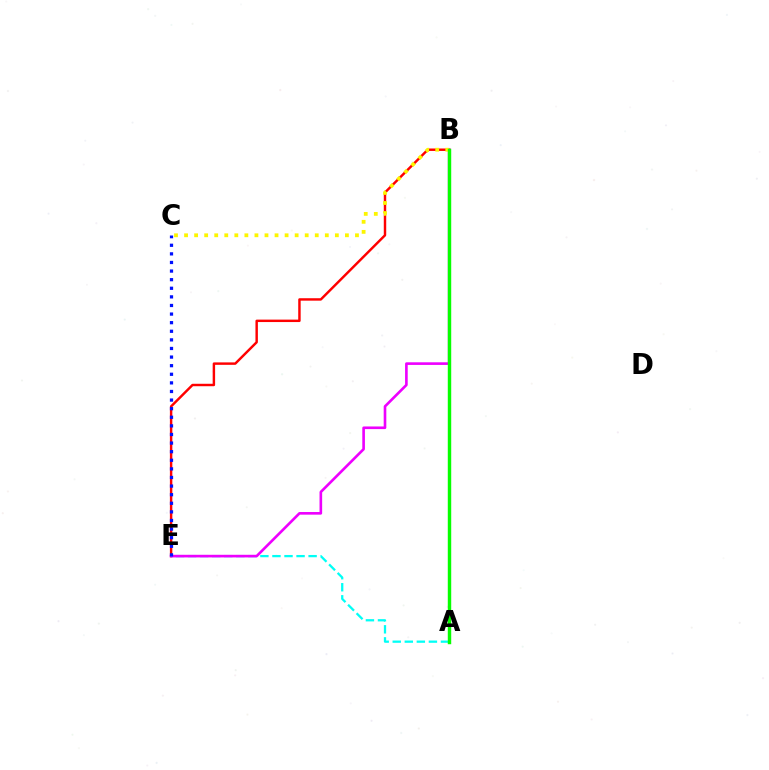{('B', 'E'): [{'color': '#ff0000', 'line_style': 'solid', 'thickness': 1.76}, {'color': '#ee00ff', 'line_style': 'solid', 'thickness': 1.9}], ('A', 'E'): [{'color': '#00fff6', 'line_style': 'dashed', 'thickness': 1.64}], ('B', 'C'): [{'color': '#fcf500', 'line_style': 'dotted', 'thickness': 2.73}], ('C', 'E'): [{'color': '#0010ff', 'line_style': 'dotted', 'thickness': 2.34}], ('A', 'B'): [{'color': '#08ff00', 'line_style': 'solid', 'thickness': 2.47}]}